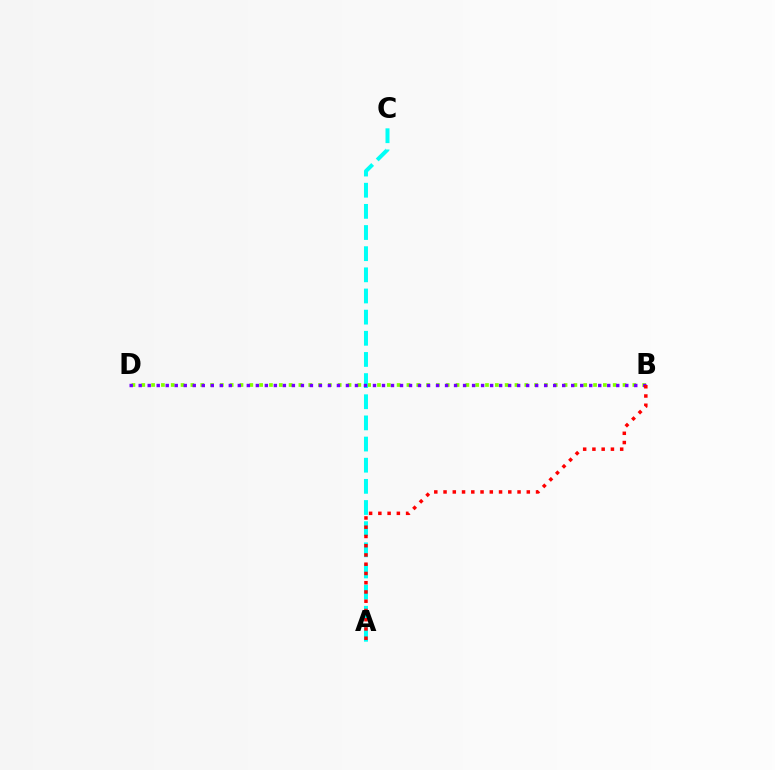{('B', 'D'): [{'color': '#84ff00', 'line_style': 'dotted', 'thickness': 2.67}, {'color': '#7200ff', 'line_style': 'dotted', 'thickness': 2.45}], ('A', 'C'): [{'color': '#00fff6', 'line_style': 'dashed', 'thickness': 2.87}], ('A', 'B'): [{'color': '#ff0000', 'line_style': 'dotted', 'thickness': 2.51}]}